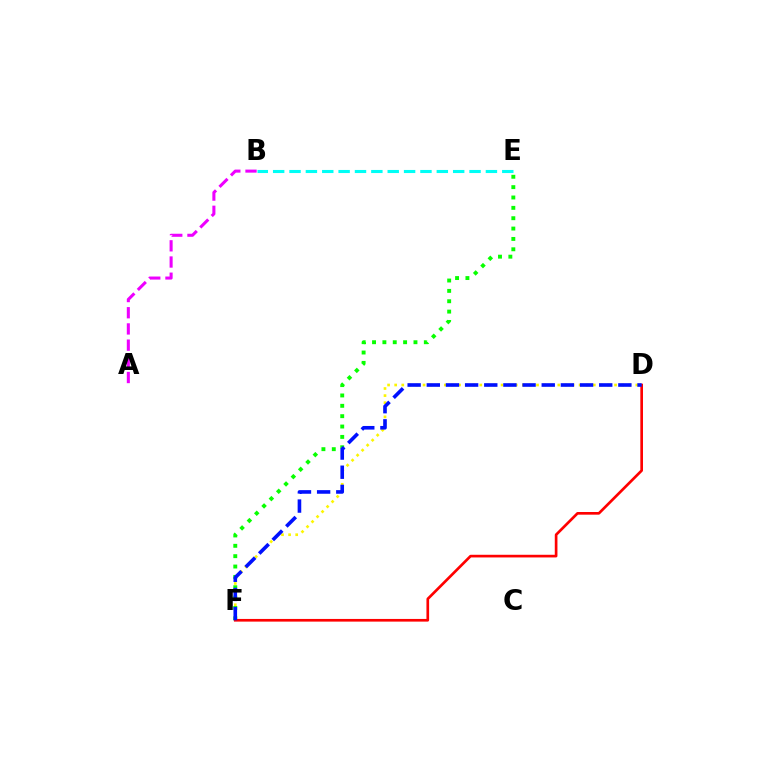{('D', 'F'): [{'color': '#fcf500', 'line_style': 'dotted', 'thickness': 1.93}, {'color': '#ff0000', 'line_style': 'solid', 'thickness': 1.92}, {'color': '#0010ff', 'line_style': 'dashed', 'thickness': 2.6}], ('E', 'F'): [{'color': '#08ff00', 'line_style': 'dotted', 'thickness': 2.81}], ('A', 'B'): [{'color': '#ee00ff', 'line_style': 'dashed', 'thickness': 2.2}], ('B', 'E'): [{'color': '#00fff6', 'line_style': 'dashed', 'thickness': 2.22}]}